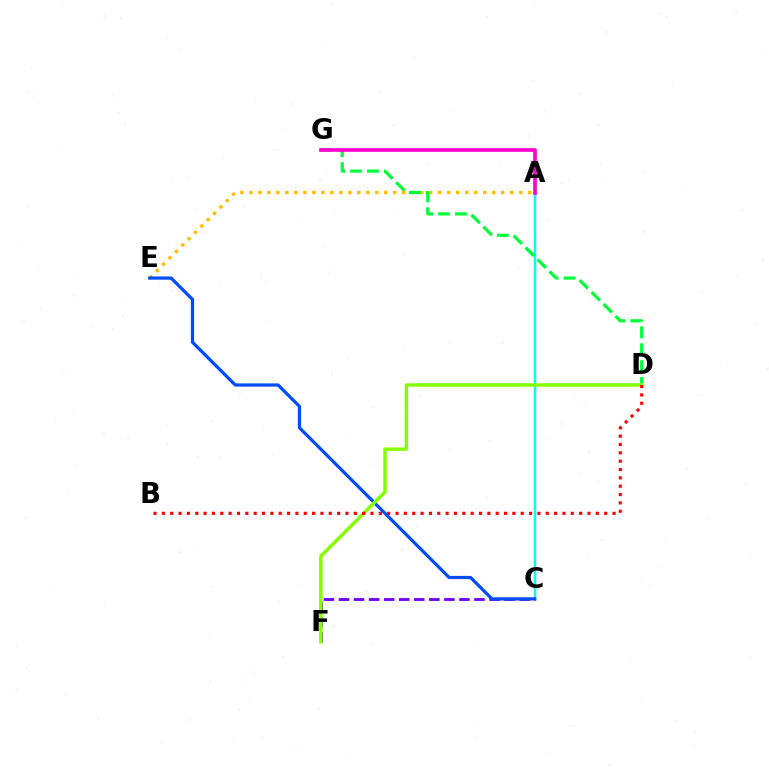{('A', 'E'): [{'color': '#ffbd00', 'line_style': 'dotted', 'thickness': 2.44}], ('C', 'F'): [{'color': '#7200ff', 'line_style': 'dashed', 'thickness': 2.05}], ('A', 'C'): [{'color': '#00fff6', 'line_style': 'solid', 'thickness': 1.78}], ('C', 'E'): [{'color': '#004bff', 'line_style': 'solid', 'thickness': 2.32}], ('D', 'G'): [{'color': '#00ff39', 'line_style': 'dashed', 'thickness': 2.3}], ('A', 'G'): [{'color': '#ff00cf', 'line_style': 'solid', 'thickness': 2.64}], ('D', 'F'): [{'color': '#84ff00', 'line_style': 'solid', 'thickness': 2.48}], ('B', 'D'): [{'color': '#ff0000', 'line_style': 'dotted', 'thickness': 2.27}]}